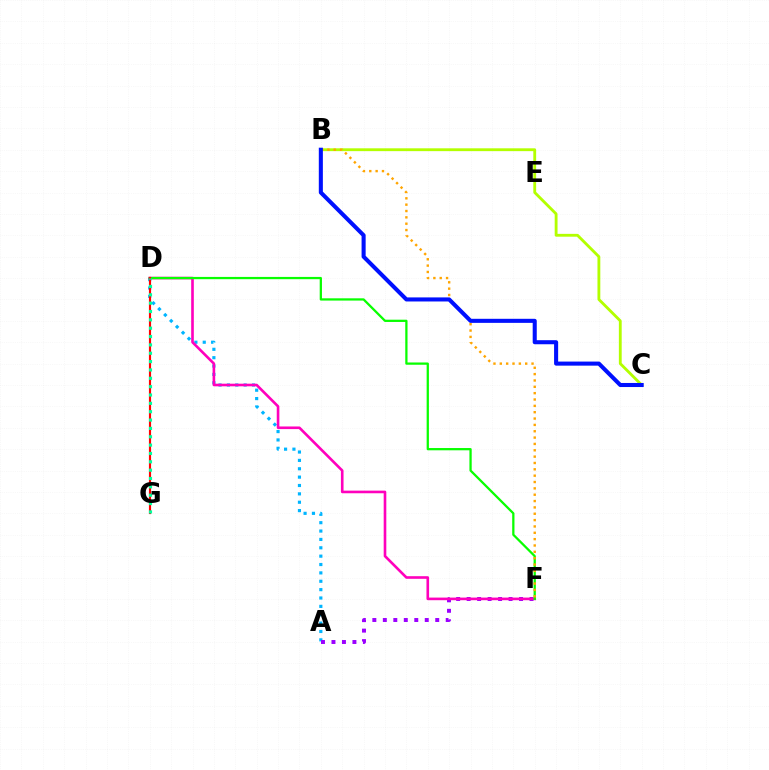{('A', 'D'): [{'color': '#00b5ff', 'line_style': 'dotted', 'thickness': 2.27}], ('A', 'F'): [{'color': '#9b00ff', 'line_style': 'dotted', 'thickness': 2.85}], ('D', 'F'): [{'color': '#ff00bd', 'line_style': 'solid', 'thickness': 1.89}, {'color': '#08ff00', 'line_style': 'solid', 'thickness': 1.63}], ('B', 'C'): [{'color': '#b3ff00', 'line_style': 'solid', 'thickness': 2.04}, {'color': '#0010ff', 'line_style': 'solid', 'thickness': 2.93}], ('B', 'F'): [{'color': '#ffa500', 'line_style': 'dotted', 'thickness': 1.72}], ('D', 'G'): [{'color': '#ff0000', 'line_style': 'solid', 'thickness': 1.55}, {'color': '#00ff9d', 'line_style': 'dotted', 'thickness': 2.27}]}